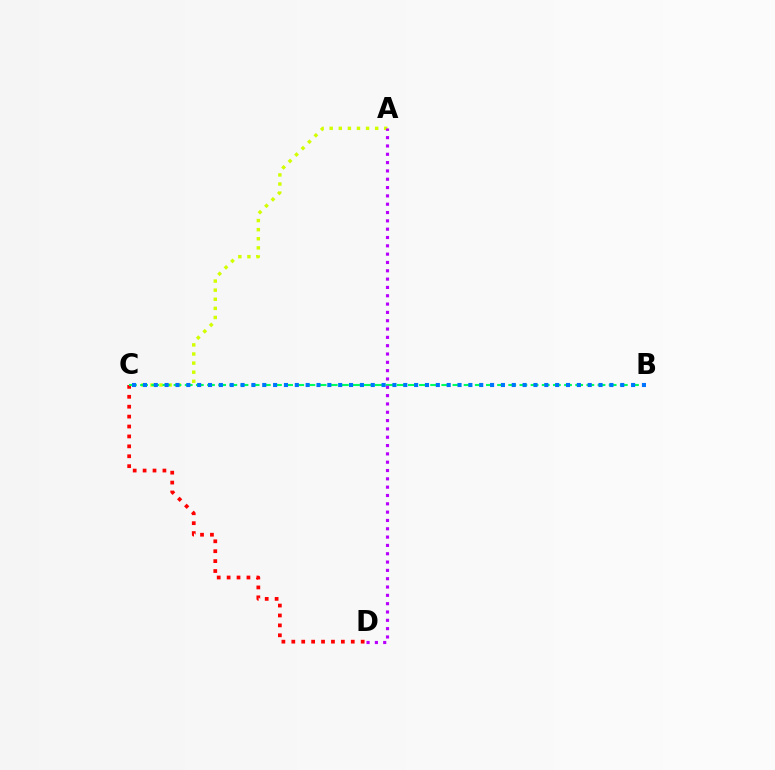{('C', 'D'): [{'color': '#ff0000', 'line_style': 'dotted', 'thickness': 2.69}], ('A', 'C'): [{'color': '#d1ff00', 'line_style': 'dotted', 'thickness': 2.47}], ('B', 'C'): [{'color': '#00ff5c', 'line_style': 'dashed', 'thickness': 1.52}, {'color': '#0074ff', 'line_style': 'dotted', 'thickness': 2.95}], ('A', 'D'): [{'color': '#b900ff', 'line_style': 'dotted', 'thickness': 2.26}]}